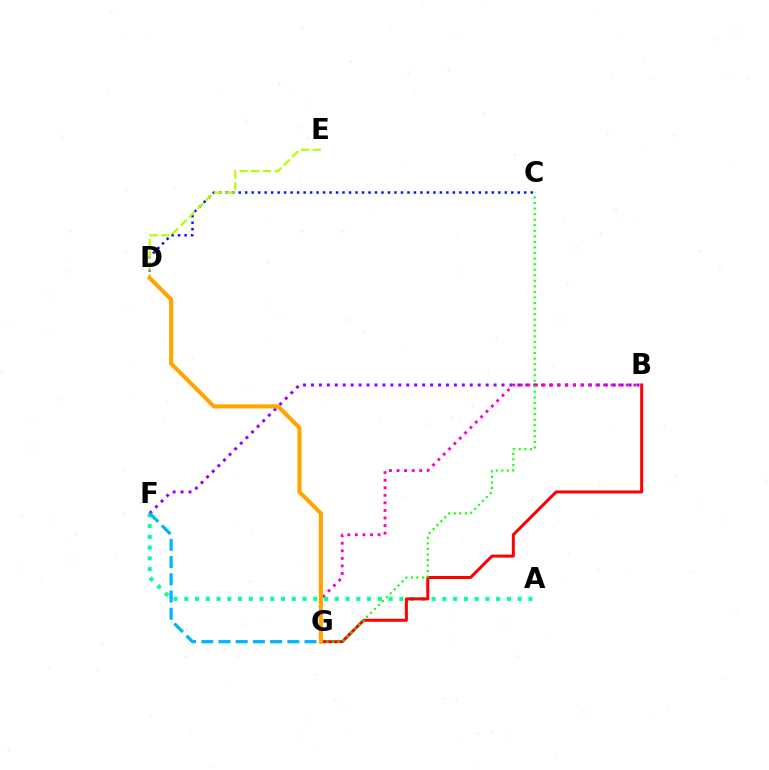{('A', 'F'): [{'color': '#00ff9d', 'line_style': 'dotted', 'thickness': 2.92}], ('B', 'G'): [{'color': '#ff0000', 'line_style': 'solid', 'thickness': 2.16}, {'color': '#ff00bd', 'line_style': 'dotted', 'thickness': 2.05}], ('C', 'D'): [{'color': '#0010ff', 'line_style': 'dotted', 'thickness': 1.76}], ('B', 'F'): [{'color': '#9b00ff', 'line_style': 'dotted', 'thickness': 2.16}], ('D', 'E'): [{'color': '#b3ff00', 'line_style': 'dashed', 'thickness': 1.59}], ('C', 'G'): [{'color': '#08ff00', 'line_style': 'dotted', 'thickness': 1.51}], ('F', 'G'): [{'color': '#00b5ff', 'line_style': 'dashed', 'thickness': 2.34}], ('D', 'G'): [{'color': '#ffa500', 'line_style': 'solid', 'thickness': 2.95}]}